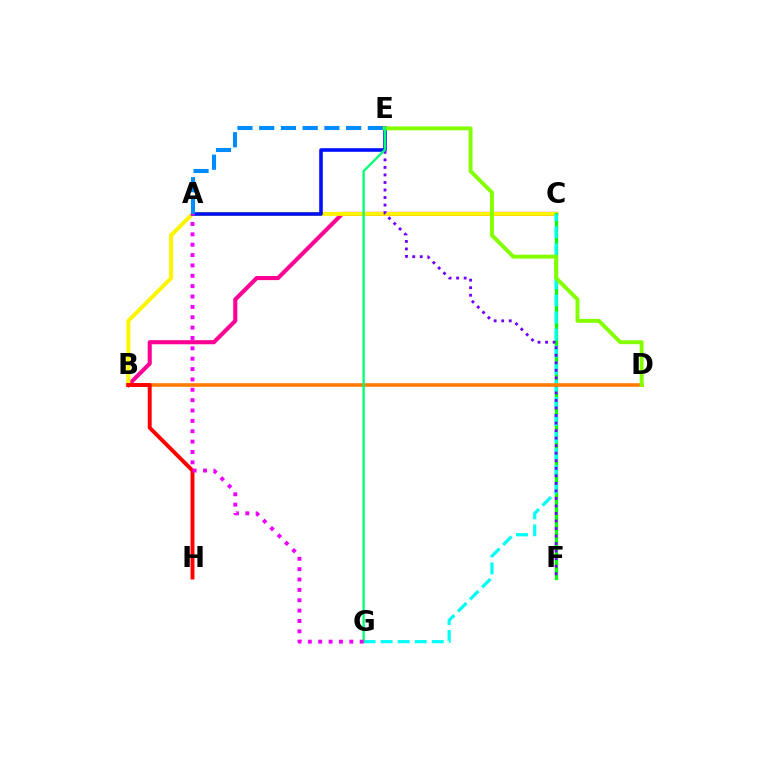{('B', 'C'): [{'color': '#ff0094', 'line_style': 'solid', 'thickness': 2.94}, {'color': '#fcf500', 'line_style': 'solid', 'thickness': 2.87}], ('A', 'E'): [{'color': '#0010ff', 'line_style': 'solid', 'thickness': 2.59}, {'color': '#008cff', 'line_style': 'dashed', 'thickness': 2.95}], ('C', 'F'): [{'color': '#08ff00', 'line_style': 'solid', 'thickness': 2.35}], ('C', 'G'): [{'color': '#00fff6', 'line_style': 'dashed', 'thickness': 2.32}], ('E', 'F'): [{'color': '#7200ff', 'line_style': 'dotted', 'thickness': 2.05}], ('B', 'D'): [{'color': '#ff7c00', 'line_style': 'solid', 'thickness': 2.61}], ('B', 'H'): [{'color': '#ff0000', 'line_style': 'solid', 'thickness': 2.82}], ('D', 'E'): [{'color': '#84ff00', 'line_style': 'solid', 'thickness': 2.82}], ('E', 'G'): [{'color': '#00ff74', 'line_style': 'solid', 'thickness': 1.66}], ('A', 'G'): [{'color': '#ee00ff', 'line_style': 'dotted', 'thickness': 2.82}]}